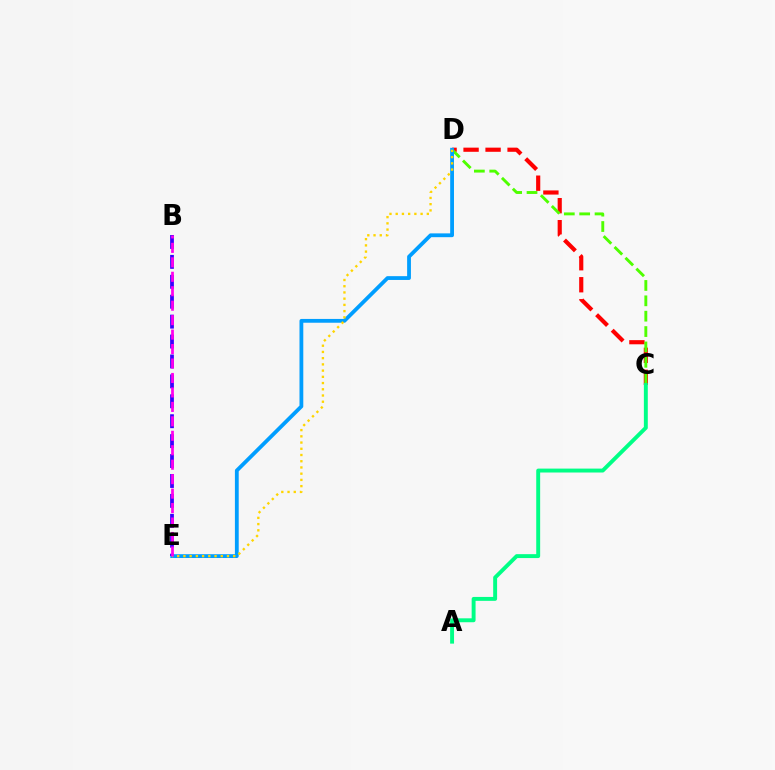{('C', 'D'): [{'color': '#ff0000', 'line_style': 'dashed', 'thickness': 2.99}, {'color': '#4fff00', 'line_style': 'dashed', 'thickness': 2.09}], ('D', 'E'): [{'color': '#009eff', 'line_style': 'solid', 'thickness': 2.74}, {'color': '#ffd500', 'line_style': 'dotted', 'thickness': 1.69}], ('A', 'C'): [{'color': '#00ff86', 'line_style': 'solid', 'thickness': 2.82}], ('B', 'E'): [{'color': '#3700ff', 'line_style': 'dashed', 'thickness': 2.71}, {'color': '#ff00ed', 'line_style': 'dashed', 'thickness': 1.96}]}